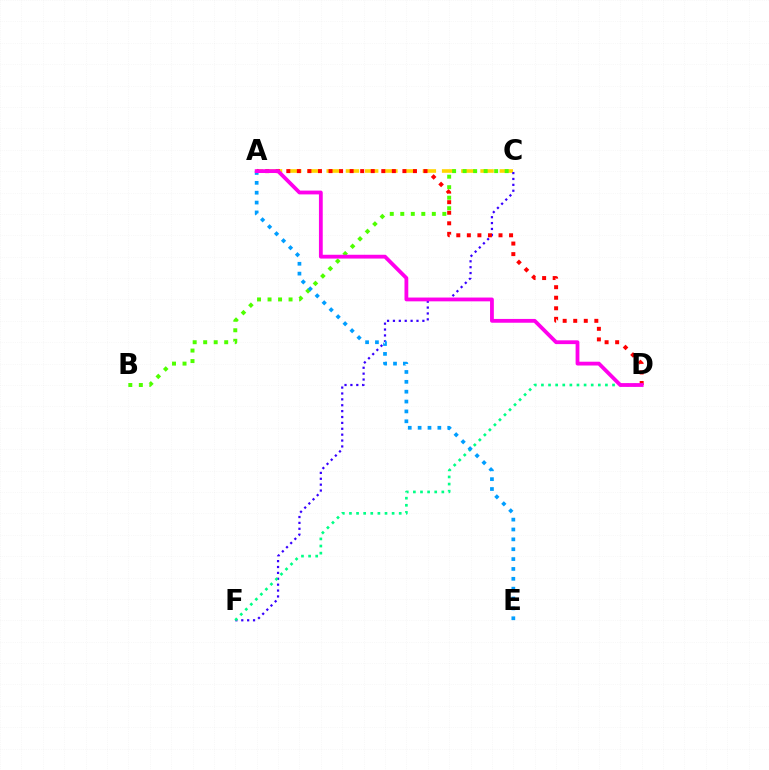{('A', 'C'): [{'color': '#ffd500', 'line_style': 'dashed', 'thickness': 2.61}], ('C', 'F'): [{'color': '#3700ff', 'line_style': 'dotted', 'thickness': 1.6}], ('A', 'D'): [{'color': '#ff0000', 'line_style': 'dotted', 'thickness': 2.87}, {'color': '#ff00ed', 'line_style': 'solid', 'thickness': 2.74}], ('B', 'C'): [{'color': '#4fff00', 'line_style': 'dotted', 'thickness': 2.86}], ('D', 'F'): [{'color': '#00ff86', 'line_style': 'dotted', 'thickness': 1.93}], ('A', 'E'): [{'color': '#009eff', 'line_style': 'dotted', 'thickness': 2.68}]}